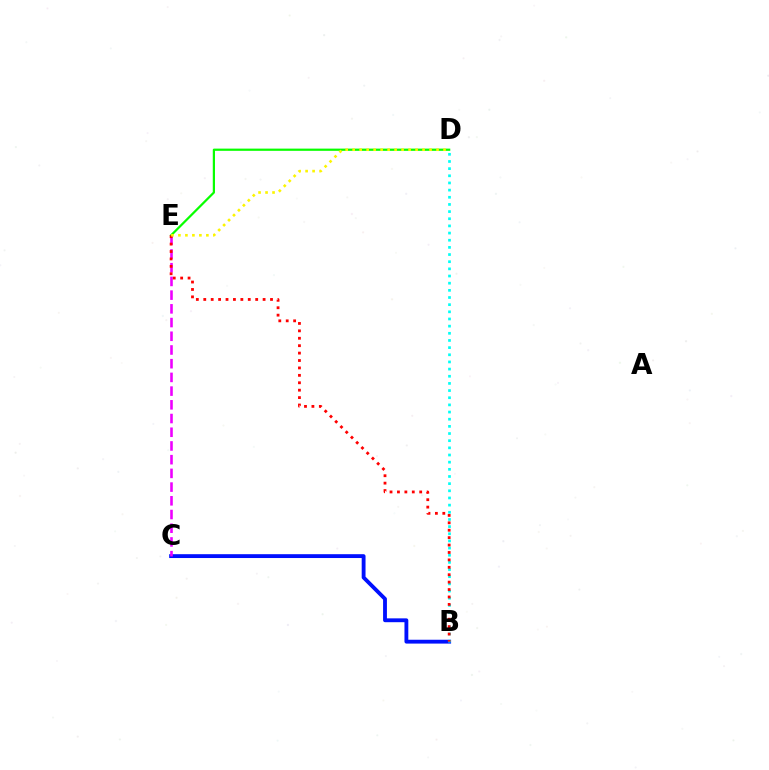{('B', 'C'): [{'color': '#0010ff', 'line_style': 'solid', 'thickness': 2.77}], ('B', 'D'): [{'color': '#00fff6', 'line_style': 'dotted', 'thickness': 1.95}], ('C', 'E'): [{'color': '#ee00ff', 'line_style': 'dashed', 'thickness': 1.86}], ('D', 'E'): [{'color': '#08ff00', 'line_style': 'solid', 'thickness': 1.6}, {'color': '#fcf500', 'line_style': 'dotted', 'thickness': 1.9}], ('B', 'E'): [{'color': '#ff0000', 'line_style': 'dotted', 'thickness': 2.02}]}